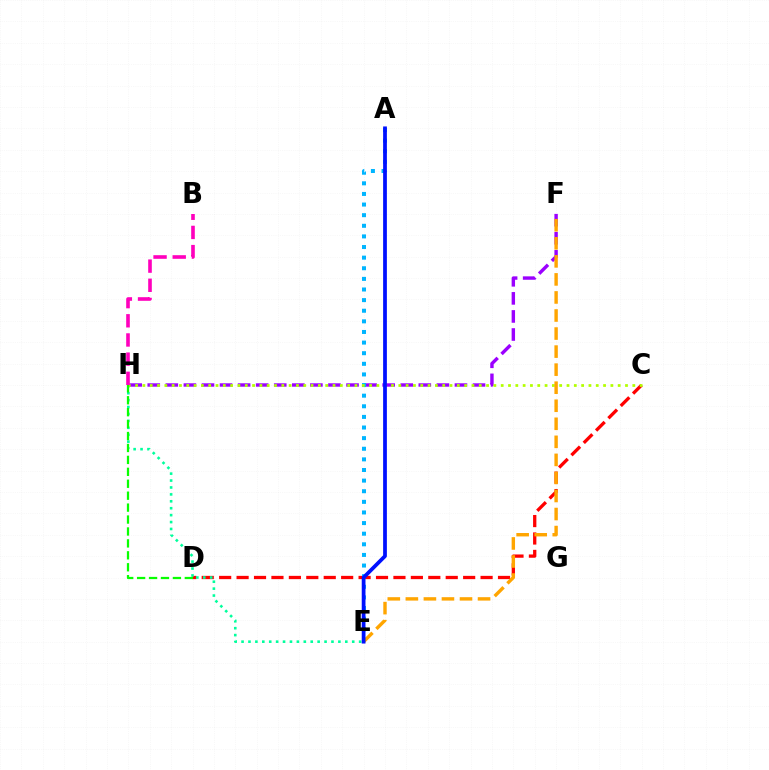{('F', 'H'): [{'color': '#9b00ff', 'line_style': 'dashed', 'thickness': 2.45}], ('C', 'D'): [{'color': '#ff0000', 'line_style': 'dashed', 'thickness': 2.37}], ('A', 'E'): [{'color': '#00b5ff', 'line_style': 'dotted', 'thickness': 2.88}, {'color': '#0010ff', 'line_style': 'solid', 'thickness': 2.7}], ('E', 'H'): [{'color': '#00ff9d', 'line_style': 'dotted', 'thickness': 1.88}], ('C', 'H'): [{'color': '#b3ff00', 'line_style': 'dotted', 'thickness': 1.99}], ('D', 'H'): [{'color': '#08ff00', 'line_style': 'dashed', 'thickness': 1.62}], ('E', 'F'): [{'color': '#ffa500', 'line_style': 'dashed', 'thickness': 2.45}], ('B', 'H'): [{'color': '#ff00bd', 'line_style': 'dashed', 'thickness': 2.6}]}